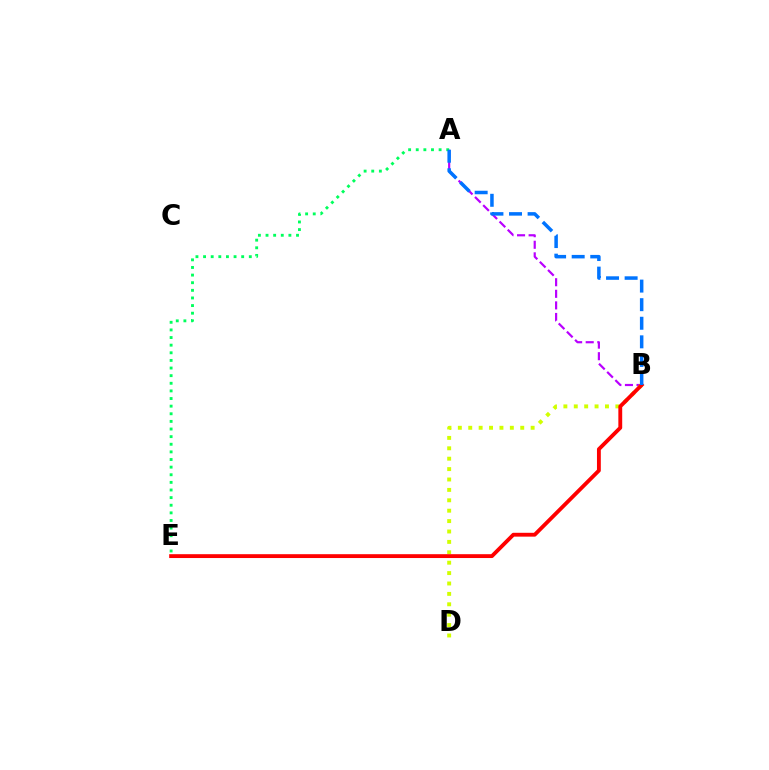{('A', 'B'): [{'color': '#b900ff', 'line_style': 'dashed', 'thickness': 1.57}, {'color': '#0074ff', 'line_style': 'dashed', 'thickness': 2.52}], ('A', 'E'): [{'color': '#00ff5c', 'line_style': 'dotted', 'thickness': 2.07}], ('B', 'D'): [{'color': '#d1ff00', 'line_style': 'dotted', 'thickness': 2.83}], ('B', 'E'): [{'color': '#ff0000', 'line_style': 'solid', 'thickness': 2.77}]}